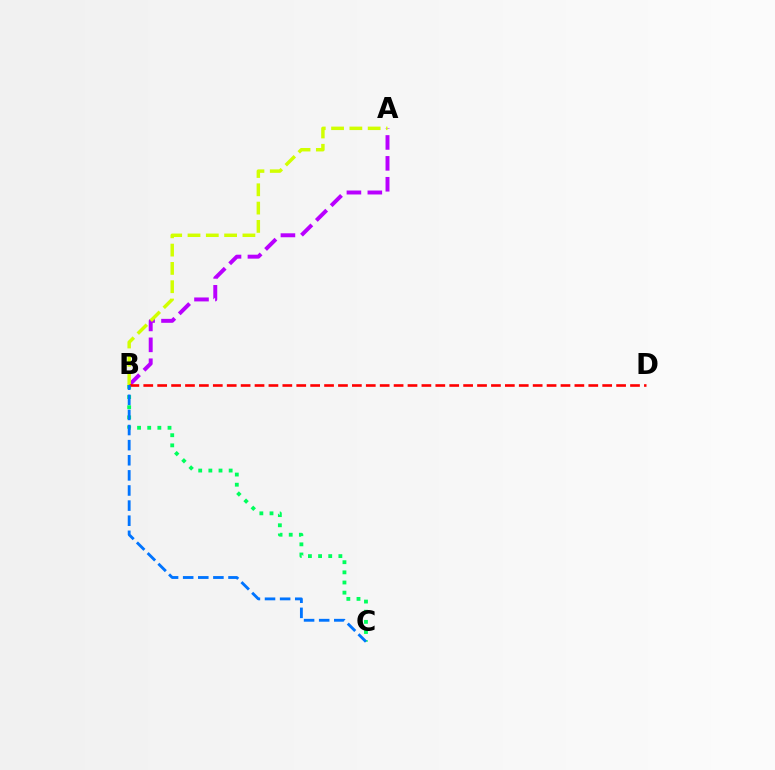{('A', 'B'): [{'color': '#b900ff', 'line_style': 'dashed', 'thickness': 2.84}, {'color': '#d1ff00', 'line_style': 'dashed', 'thickness': 2.49}], ('B', 'C'): [{'color': '#00ff5c', 'line_style': 'dotted', 'thickness': 2.76}, {'color': '#0074ff', 'line_style': 'dashed', 'thickness': 2.05}], ('B', 'D'): [{'color': '#ff0000', 'line_style': 'dashed', 'thickness': 1.89}]}